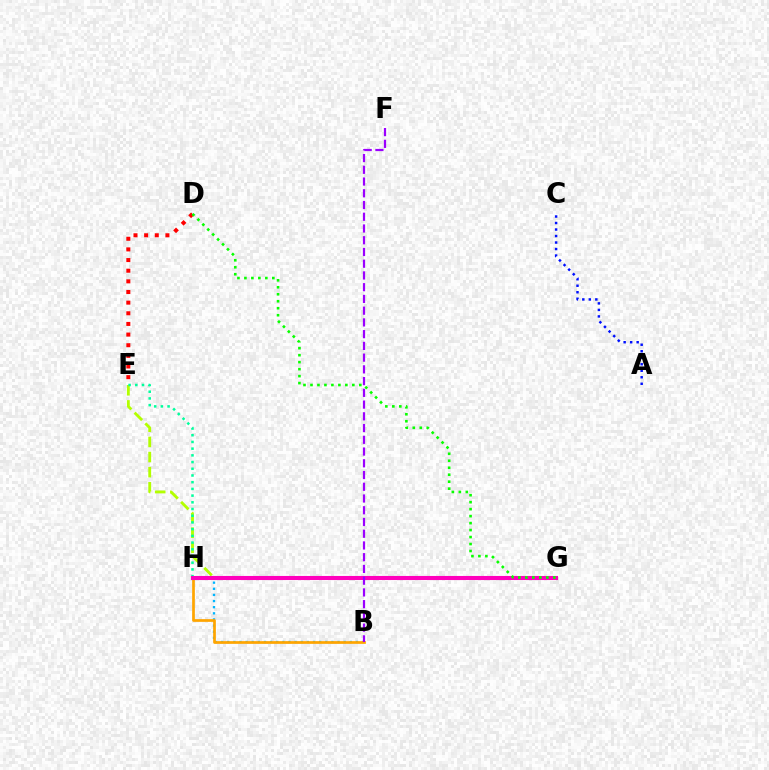{('B', 'H'): [{'color': '#00b5ff', 'line_style': 'dotted', 'thickness': 1.67}, {'color': '#ffa500', 'line_style': 'solid', 'thickness': 1.95}], ('E', 'G'): [{'color': '#b3ff00', 'line_style': 'dashed', 'thickness': 2.05}], ('D', 'E'): [{'color': '#ff0000', 'line_style': 'dotted', 'thickness': 2.89}], ('A', 'C'): [{'color': '#0010ff', 'line_style': 'dotted', 'thickness': 1.77}], ('E', 'H'): [{'color': '#00ff9d', 'line_style': 'dotted', 'thickness': 1.82}], ('G', 'H'): [{'color': '#ff00bd', 'line_style': 'solid', 'thickness': 2.94}], ('D', 'G'): [{'color': '#08ff00', 'line_style': 'dotted', 'thickness': 1.9}], ('B', 'F'): [{'color': '#9b00ff', 'line_style': 'dashed', 'thickness': 1.59}]}